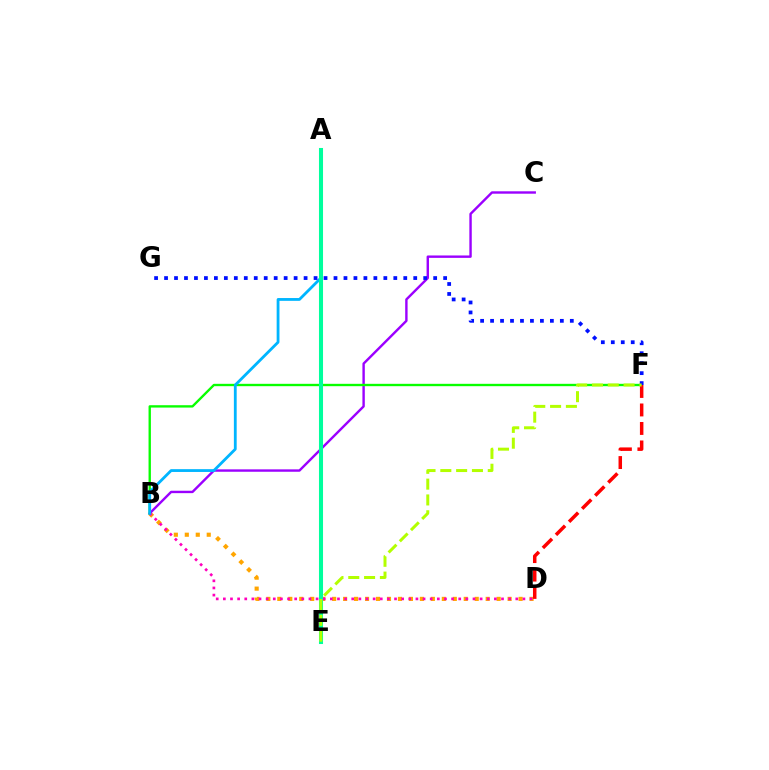{('B', 'D'): [{'color': '#ffa500', 'line_style': 'dotted', 'thickness': 2.98}, {'color': '#ff00bd', 'line_style': 'dotted', 'thickness': 1.94}], ('B', 'C'): [{'color': '#9b00ff', 'line_style': 'solid', 'thickness': 1.73}], ('B', 'F'): [{'color': '#08ff00', 'line_style': 'solid', 'thickness': 1.7}], ('A', 'B'): [{'color': '#00b5ff', 'line_style': 'solid', 'thickness': 2.02}], ('F', 'G'): [{'color': '#0010ff', 'line_style': 'dotted', 'thickness': 2.71}], ('D', 'F'): [{'color': '#ff0000', 'line_style': 'dashed', 'thickness': 2.51}], ('A', 'E'): [{'color': '#00ff9d', 'line_style': 'solid', 'thickness': 2.92}], ('E', 'F'): [{'color': '#b3ff00', 'line_style': 'dashed', 'thickness': 2.15}]}